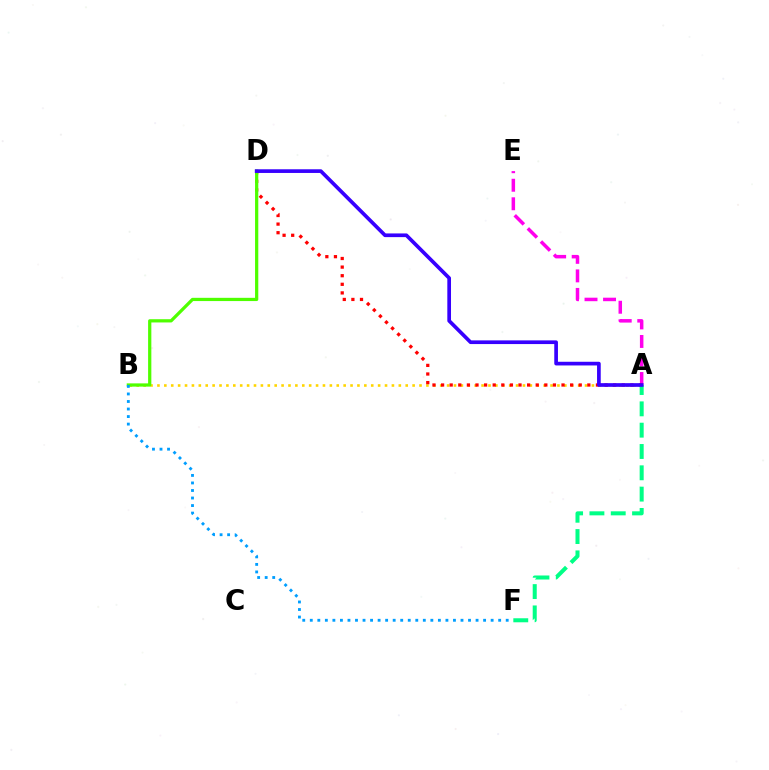{('A', 'E'): [{'color': '#ff00ed', 'line_style': 'dashed', 'thickness': 2.52}], ('A', 'B'): [{'color': '#ffd500', 'line_style': 'dotted', 'thickness': 1.87}], ('A', 'D'): [{'color': '#ff0000', 'line_style': 'dotted', 'thickness': 2.34}, {'color': '#3700ff', 'line_style': 'solid', 'thickness': 2.65}], ('B', 'D'): [{'color': '#4fff00', 'line_style': 'solid', 'thickness': 2.33}], ('A', 'F'): [{'color': '#00ff86', 'line_style': 'dashed', 'thickness': 2.9}], ('B', 'F'): [{'color': '#009eff', 'line_style': 'dotted', 'thickness': 2.05}]}